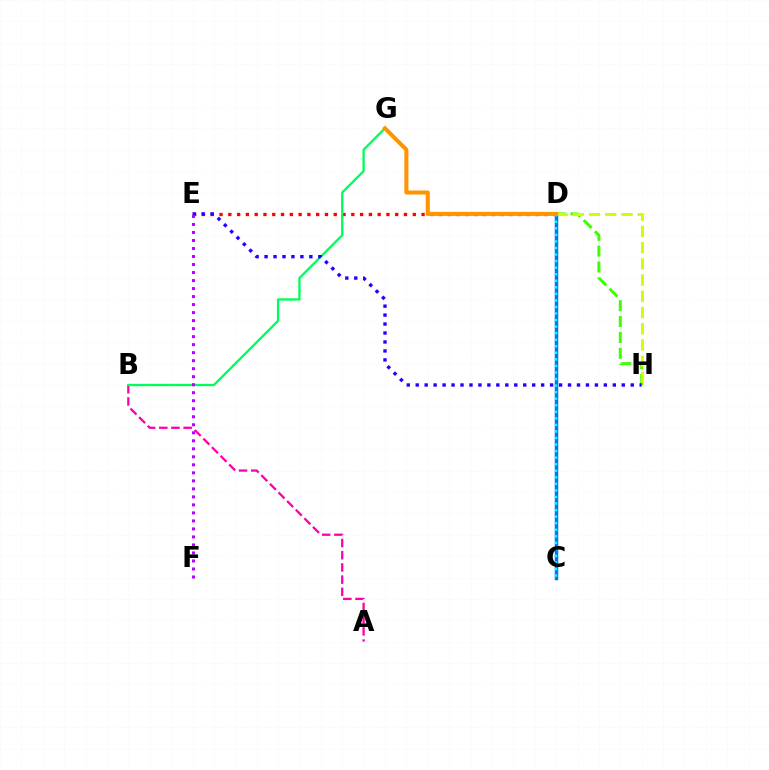{('C', 'D'): [{'color': '#0074ff', 'line_style': 'solid', 'thickness': 2.51}, {'color': '#00fff6', 'line_style': 'dotted', 'thickness': 1.78}], ('A', 'B'): [{'color': '#ff00ac', 'line_style': 'dashed', 'thickness': 1.66}], ('D', 'E'): [{'color': '#ff0000', 'line_style': 'dotted', 'thickness': 2.39}], ('D', 'H'): [{'color': '#3dff00', 'line_style': 'dashed', 'thickness': 2.15}, {'color': '#d1ff00', 'line_style': 'dashed', 'thickness': 2.2}], ('B', 'G'): [{'color': '#00ff5c', 'line_style': 'solid', 'thickness': 1.68}], ('E', 'H'): [{'color': '#2500ff', 'line_style': 'dotted', 'thickness': 2.43}], ('D', 'G'): [{'color': '#ff9400', 'line_style': 'solid', 'thickness': 2.91}], ('E', 'F'): [{'color': '#b900ff', 'line_style': 'dotted', 'thickness': 2.18}]}